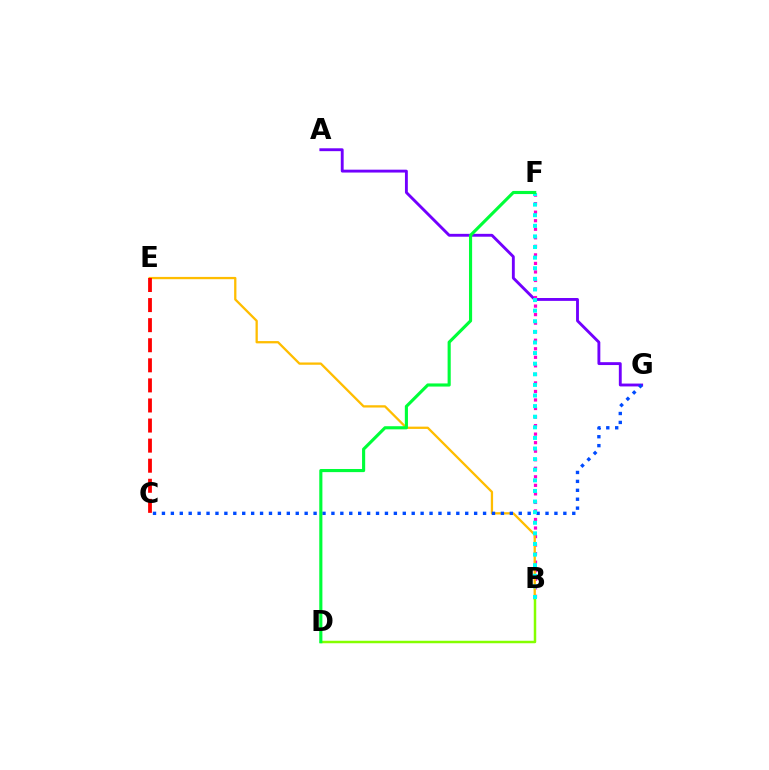{('A', 'G'): [{'color': '#7200ff', 'line_style': 'solid', 'thickness': 2.07}], ('B', 'F'): [{'color': '#ff00cf', 'line_style': 'dotted', 'thickness': 2.32}, {'color': '#00fff6', 'line_style': 'dotted', 'thickness': 2.88}], ('B', 'E'): [{'color': '#ffbd00', 'line_style': 'solid', 'thickness': 1.65}], ('C', 'G'): [{'color': '#004bff', 'line_style': 'dotted', 'thickness': 2.42}], ('C', 'E'): [{'color': '#ff0000', 'line_style': 'dashed', 'thickness': 2.73}], ('B', 'D'): [{'color': '#84ff00', 'line_style': 'solid', 'thickness': 1.79}], ('D', 'F'): [{'color': '#00ff39', 'line_style': 'solid', 'thickness': 2.25}]}